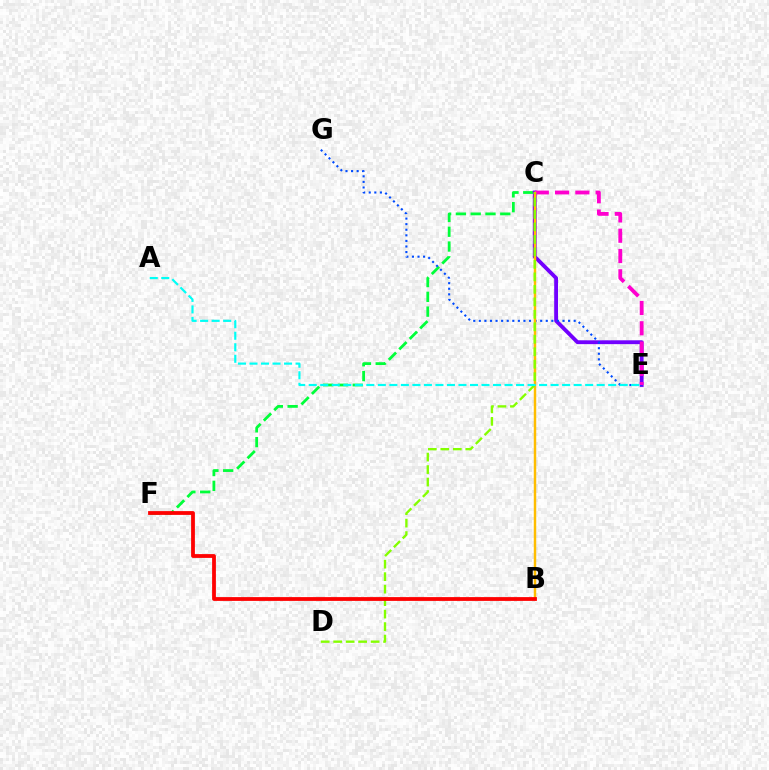{('C', 'F'): [{'color': '#00ff39', 'line_style': 'dashed', 'thickness': 2.01}], ('C', 'E'): [{'color': '#7200ff', 'line_style': 'solid', 'thickness': 2.76}, {'color': '#ff00cf', 'line_style': 'dashed', 'thickness': 2.76}], ('E', 'G'): [{'color': '#004bff', 'line_style': 'dotted', 'thickness': 1.52}], ('B', 'C'): [{'color': '#ffbd00', 'line_style': 'solid', 'thickness': 1.77}], ('C', 'D'): [{'color': '#84ff00', 'line_style': 'dashed', 'thickness': 1.7}], ('B', 'F'): [{'color': '#ff0000', 'line_style': 'solid', 'thickness': 2.73}], ('A', 'E'): [{'color': '#00fff6', 'line_style': 'dashed', 'thickness': 1.56}]}